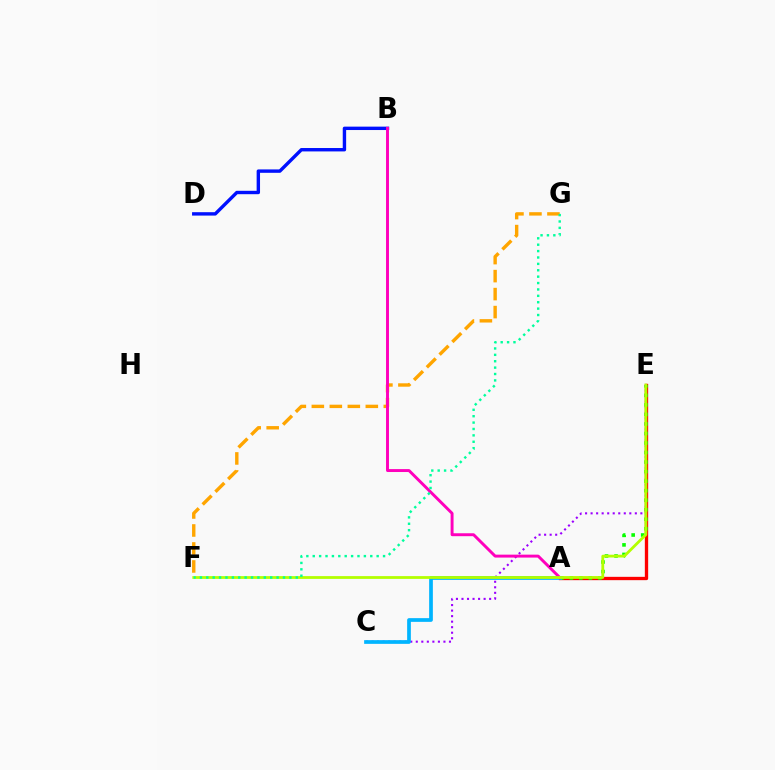{('F', 'G'): [{'color': '#ffa500', 'line_style': 'dashed', 'thickness': 2.44}, {'color': '#00ff9d', 'line_style': 'dotted', 'thickness': 1.74}], ('A', 'E'): [{'color': '#ff0000', 'line_style': 'solid', 'thickness': 2.39}, {'color': '#08ff00', 'line_style': 'dotted', 'thickness': 2.59}], ('C', 'E'): [{'color': '#9b00ff', 'line_style': 'dotted', 'thickness': 1.5}], ('B', 'D'): [{'color': '#0010ff', 'line_style': 'solid', 'thickness': 2.45}], ('A', 'C'): [{'color': '#00b5ff', 'line_style': 'solid', 'thickness': 2.67}], ('A', 'B'): [{'color': '#ff00bd', 'line_style': 'solid', 'thickness': 2.11}], ('E', 'F'): [{'color': '#b3ff00', 'line_style': 'solid', 'thickness': 2.01}]}